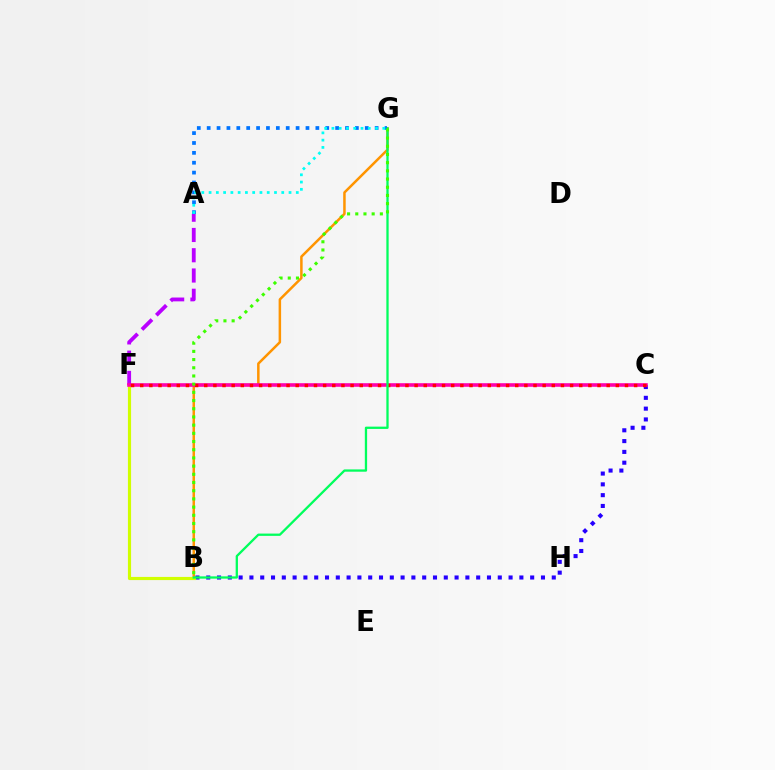{('B', 'C'): [{'color': '#2500ff', 'line_style': 'dotted', 'thickness': 2.93}], ('A', 'F'): [{'color': '#b900ff', 'line_style': 'dashed', 'thickness': 2.75}], ('B', 'G'): [{'color': '#ff9400', 'line_style': 'solid', 'thickness': 1.8}, {'color': '#00ff5c', 'line_style': 'solid', 'thickness': 1.65}, {'color': '#3dff00', 'line_style': 'dotted', 'thickness': 2.23}], ('B', 'F'): [{'color': '#d1ff00', 'line_style': 'solid', 'thickness': 2.27}], ('C', 'F'): [{'color': '#ff00ac', 'line_style': 'solid', 'thickness': 2.59}, {'color': '#ff0000', 'line_style': 'dotted', 'thickness': 2.49}], ('A', 'G'): [{'color': '#0074ff', 'line_style': 'dotted', 'thickness': 2.68}, {'color': '#00fff6', 'line_style': 'dotted', 'thickness': 1.97}]}